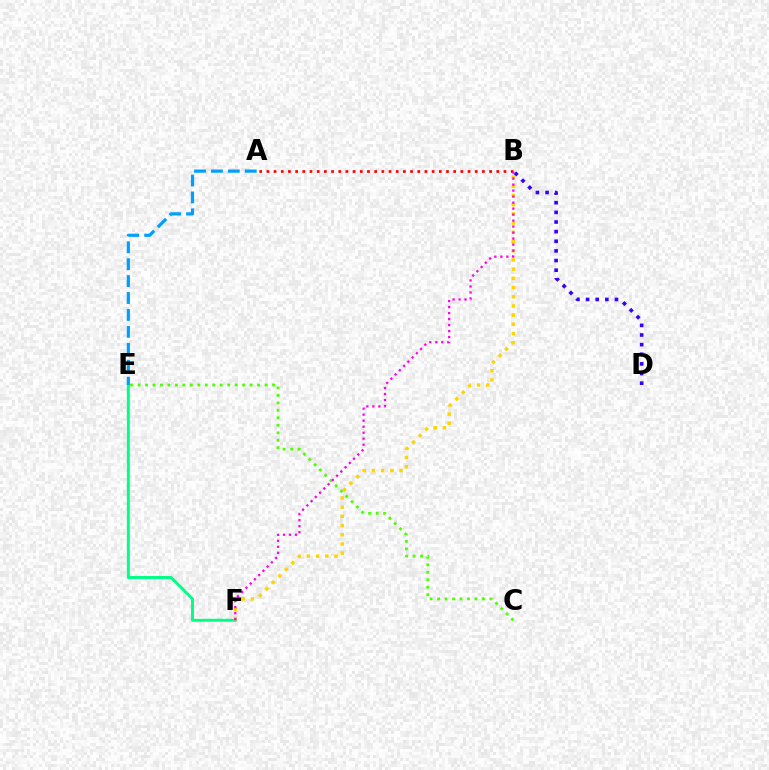{('E', 'F'): [{'color': '#00ff86', 'line_style': 'solid', 'thickness': 2.13}], ('A', 'B'): [{'color': '#ff0000', 'line_style': 'dotted', 'thickness': 1.95}], ('B', 'D'): [{'color': '#3700ff', 'line_style': 'dotted', 'thickness': 2.62}], ('B', 'F'): [{'color': '#ffd500', 'line_style': 'dotted', 'thickness': 2.5}, {'color': '#ff00ed', 'line_style': 'dotted', 'thickness': 1.63}], ('C', 'E'): [{'color': '#4fff00', 'line_style': 'dotted', 'thickness': 2.03}], ('A', 'E'): [{'color': '#009eff', 'line_style': 'dashed', 'thickness': 2.3}]}